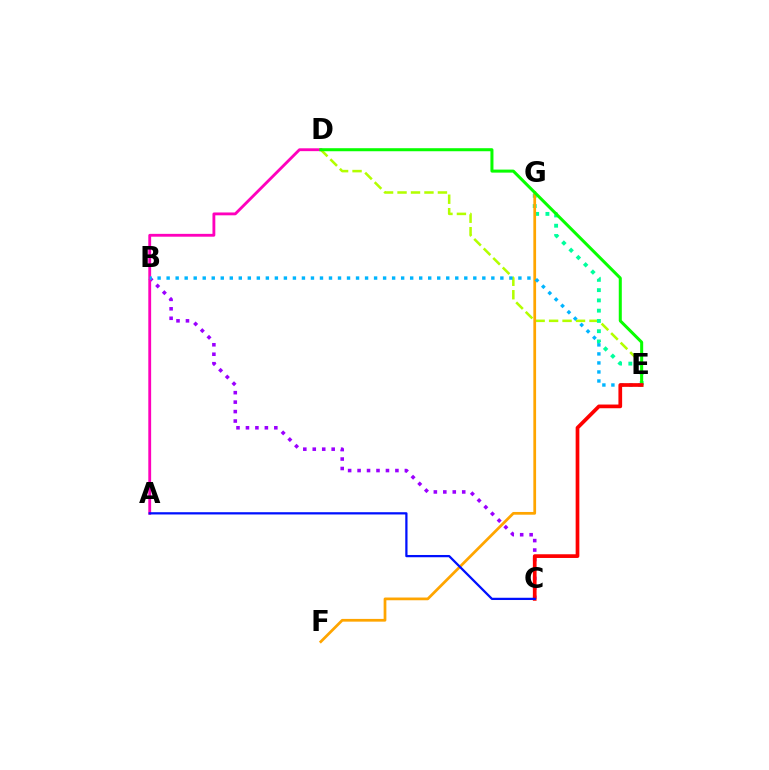{('D', 'E'): [{'color': '#b3ff00', 'line_style': 'dashed', 'thickness': 1.83}, {'color': '#08ff00', 'line_style': 'solid', 'thickness': 2.18}], ('B', 'C'): [{'color': '#9b00ff', 'line_style': 'dotted', 'thickness': 2.57}], ('E', 'G'): [{'color': '#00ff9d', 'line_style': 'dotted', 'thickness': 2.79}], ('F', 'G'): [{'color': '#ffa500', 'line_style': 'solid', 'thickness': 1.97}], ('A', 'D'): [{'color': '#ff00bd', 'line_style': 'solid', 'thickness': 2.04}], ('B', 'E'): [{'color': '#00b5ff', 'line_style': 'dotted', 'thickness': 2.45}], ('C', 'E'): [{'color': '#ff0000', 'line_style': 'solid', 'thickness': 2.67}], ('A', 'C'): [{'color': '#0010ff', 'line_style': 'solid', 'thickness': 1.62}]}